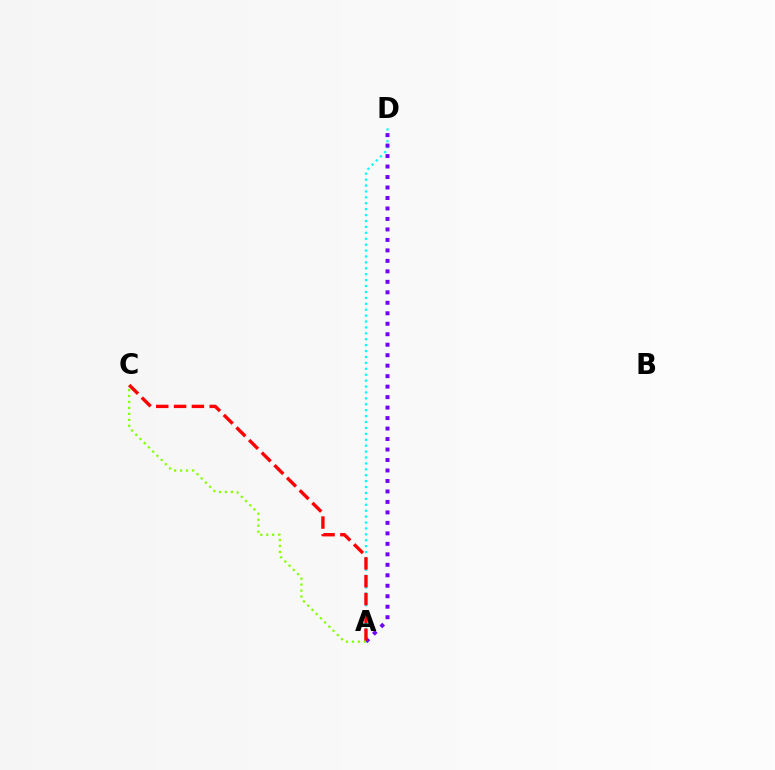{('A', 'D'): [{'color': '#00fff6', 'line_style': 'dotted', 'thickness': 1.61}, {'color': '#7200ff', 'line_style': 'dotted', 'thickness': 2.85}], ('A', 'C'): [{'color': '#ff0000', 'line_style': 'dashed', 'thickness': 2.42}, {'color': '#84ff00', 'line_style': 'dotted', 'thickness': 1.62}]}